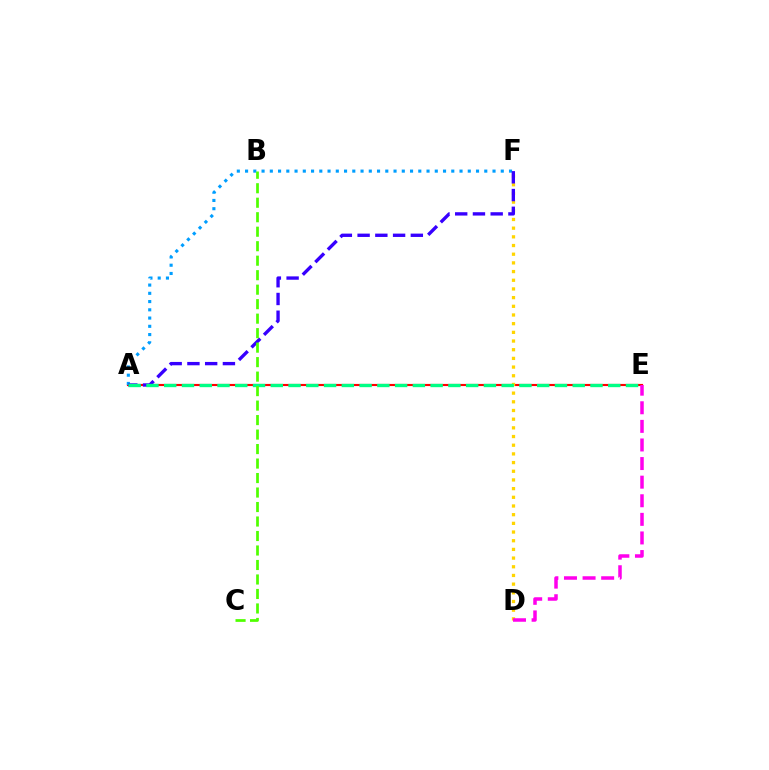{('A', 'E'): [{'color': '#ff0000', 'line_style': 'solid', 'thickness': 1.54}, {'color': '#00ff86', 'line_style': 'dashed', 'thickness': 2.41}], ('D', 'F'): [{'color': '#ffd500', 'line_style': 'dotted', 'thickness': 2.36}], ('A', 'F'): [{'color': '#009eff', 'line_style': 'dotted', 'thickness': 2.24}, {'color': '#3700ff', 'line_style': 'dashed', 'thickness': 2.41}], ('B', 'C'): [{'color': '#4fff00', 'line_style': 'dashed', 'thickness': 1.97}], ('D', 'E'): [{'color': '#ff00ed', 'line_style': 'dashed', 'thickness': 2.53}]}